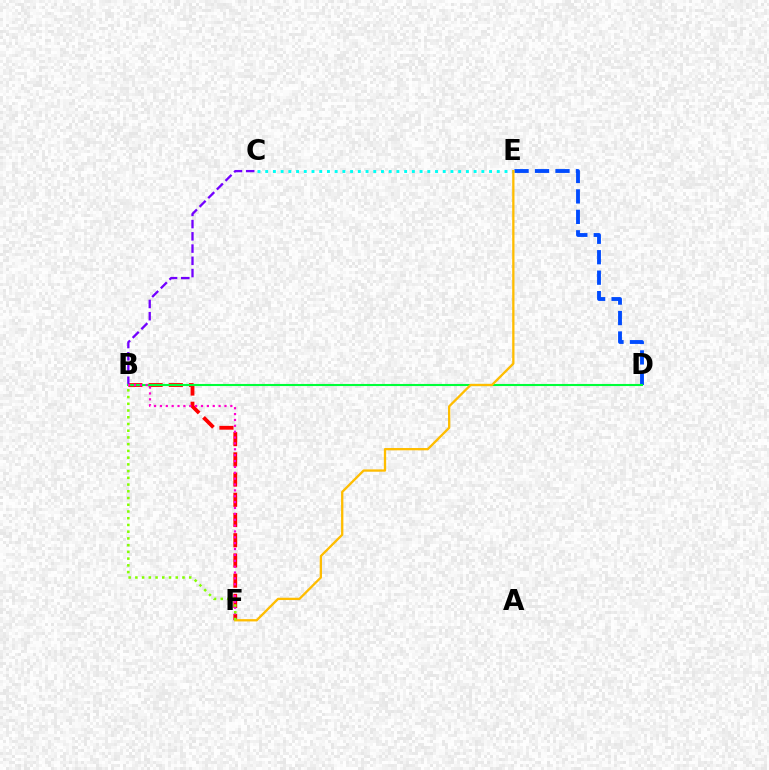{('D', 'E'): [{'color': '#004bff', 'line_style': 'dashed', 'thickness': 2.78}], ('B', 'F'): [{'color': '#ff0000', 'line_style': 'dashed', 'thickness': 2.75}, {'color': '#ff00cf', 'line_style': 'dotted', 'thickness': 1.59}, {'color': '#84ff00', 'line_style': 'dotted', 'thickness': 1.83}], ('C', 'E'): [{'color': '#00fff6', 'line_style': 'dotted', 'thickness': 2.1}], ('B', 'C'): [{'color': '#7200ff', 'line_style': 'dashed', 'thickness': 1.66}], ('B', 'D'): [{'color': '#00ff39', 'line_style': 'solid', 'thickness': 1.51}], ('E', 'F'): [{'color': '#ffbd00', 'line_style': 'solid', 'thickness': 1.66}]}